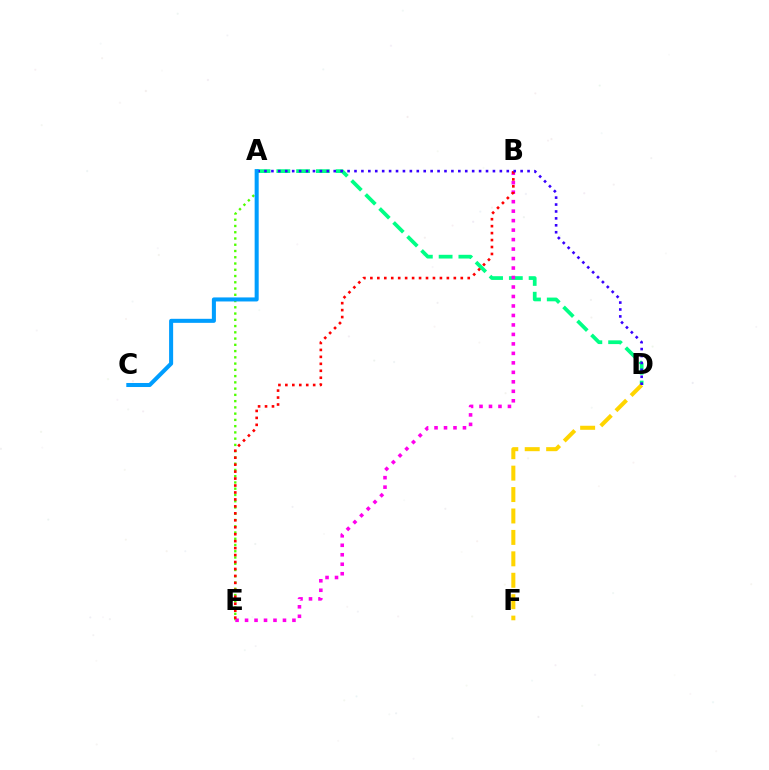{('A', 'E'): [{'color': '#4fff00', 'line_style': 'dotted', 'thickness': 1.7}], ('A', 'D'): [{'color': '#00ff86', 'line_style': 'dashed', 'thickness': 2.69}, {'color': '#3700ff', 'line_style': 'dotted', 'thickness': 1.88}], ('B', 'E'): [{'color': '#ff00ed', 'line_style': 'dotted', 'thickness': 2.58}, {'color': '#ff0000', 'line_style': 'dotted', 'thickness': 1.89}], ('D', 'F'): [{'color': '#ffd500', 'line_style': 'dashed', 'thickness': 2.91}], ('A', 'C'): [{'color': '#009eff', 'line_style': 'solid', 'thickness': 2.91}]}